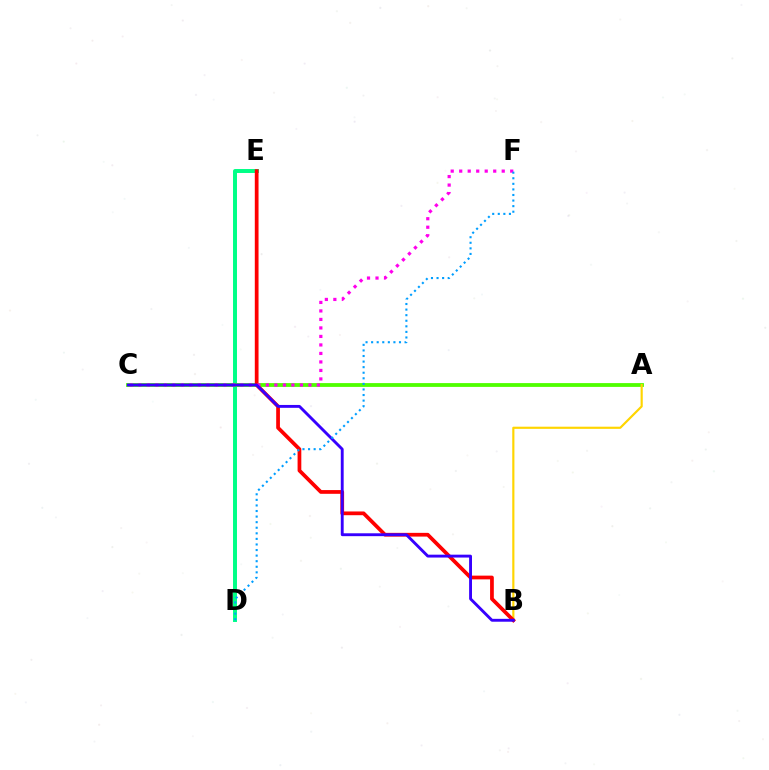{('D', 'E'): [{'color': '#00ff86', 'line_style': 'solid', 'thickness': 2.85}], ('A', 'C'): [{'color': '#4fff00', 'line_style': 'solid', 'thickness': 2.74}], ('A', 'B'): [{'color': '#ffd500', 'line_style': 'solid', 'thickness': 1.56}], ('B', 'E'): [{'color': '#ff0000', 'line_style': 'solid', 'thickness': 2.69}], ('C', 'F'): [{'color': '#ff00ed', 'line_style': 'dotted', 'thickness': 2.31}], ('B', 'C'): [{'color': '#3700ff', 'line_style': 'solid', 'thickness': 2.07}], ('D', 'F'): [{'color': '#009eff', 'line_style': 'dotted', 'thickness': 1.51}]}